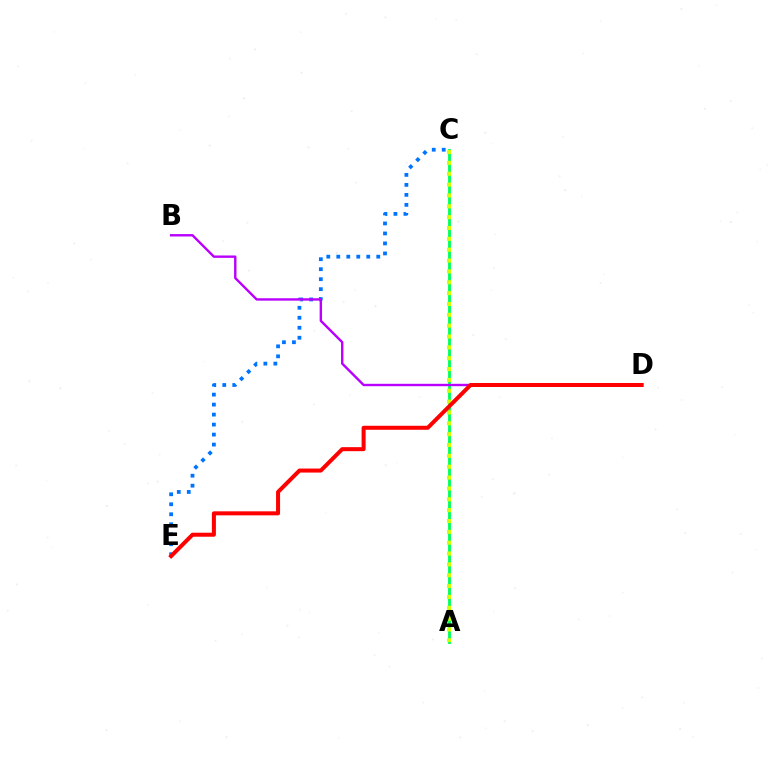{('A', 'C'): [{'color': '#00ff5c', 'line_style': 'solid', 'thickness': 2.05}, {'color': '#d1ff00', 'line_style': 'dotted', 'thickness': 2.95}], ('C', 'E'): [{'color': '#0074ff', 'line_style': 'dotted', 'thickness': 2.71}], ('B', 'D'): [{'color': '#b900ff', 'line_style': 'solid', 'thickness': 1.73}], ('D', 'E'): [{'color': '#ff0000', 'line_style': 'solid', 'thickness': 2.89}]}